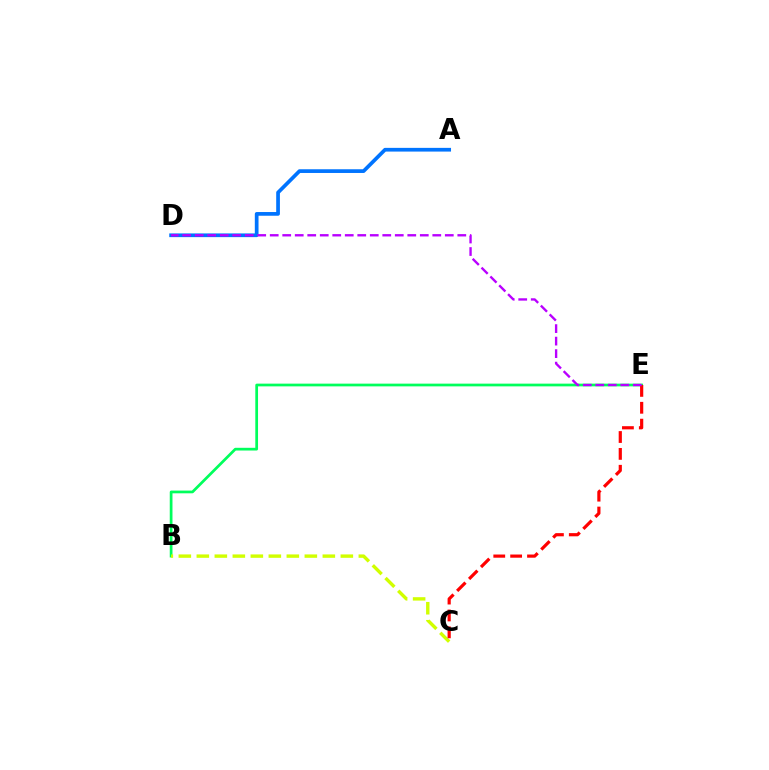{('B', 'E'): [{'color': '#00ff5c', 'line_style': 'solid', 'thickness': 1.96}], ('A', 'D'): [{'color': '#0074ff', 'line_style': 'solid', 'thickness': 2.67}], ('B', 'C'): [{'color': '#d1ff00', 'line_style': 'dashed', 'thickness': 2.45}], ('C', 'E'): [{'color': '#ff0000', 'line_style': 'dashed', 'thickness': 2.29}], ('D', 'E'): [{'color': '#b900ff', 'line_style': 'dashed', 'thickness': 1.7}]}